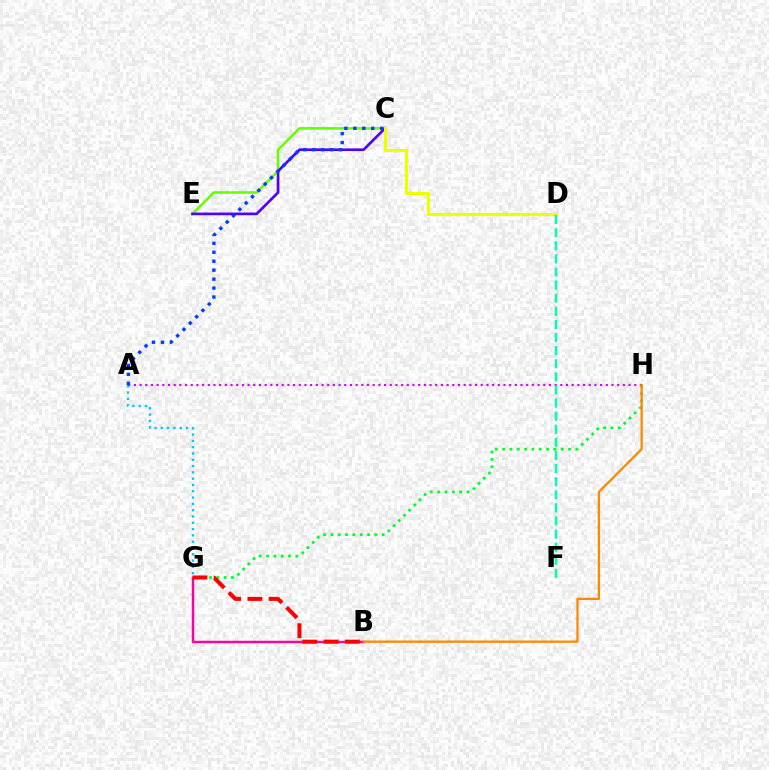{('C', 'E'): [{'color': '#66ff00', 'line_style': 'solid', 'thickness': 1.82}, {'color': '#4f00ff', 'line_style': 'solid', 'thickness': 1.92}], ('A', 'G'): [{'color': '#00c7ff', 'line_style': 'dotted', 'thickness': 1.71}], ('A', 'H'): [{'color': '#d600ff', 'line_style': 'dotted', 'thickness': 1.54}], ('B', 'G'): [{'color': '#ff00a0', 'line_style': 'solid', 'thickness': 1.77}, {'color': '#ff0000', 'line_style': 'dashed', 'thickness': 2.89}], ('C', 'D'): [{'color': '#eeff00', 'line_style': 'solid', 'thickness': 2.25}], ('D', 'F'): [{'color': '#00ffaf', 'line_style': 'dashed', 'thickness': 1.78}], ('A', 'C'): [{'color': '#003fff', 'line_style': 'dotted', 'thickness': 2.43}], ('G', 'H'): [{'color': '#00ff27', 'line_style': 'dotted', 'thickness': 1.99}], ('B', 'H'): [{'color': '#ff8800', 'line_style': 'solid', 'thickness': 1.63}]}